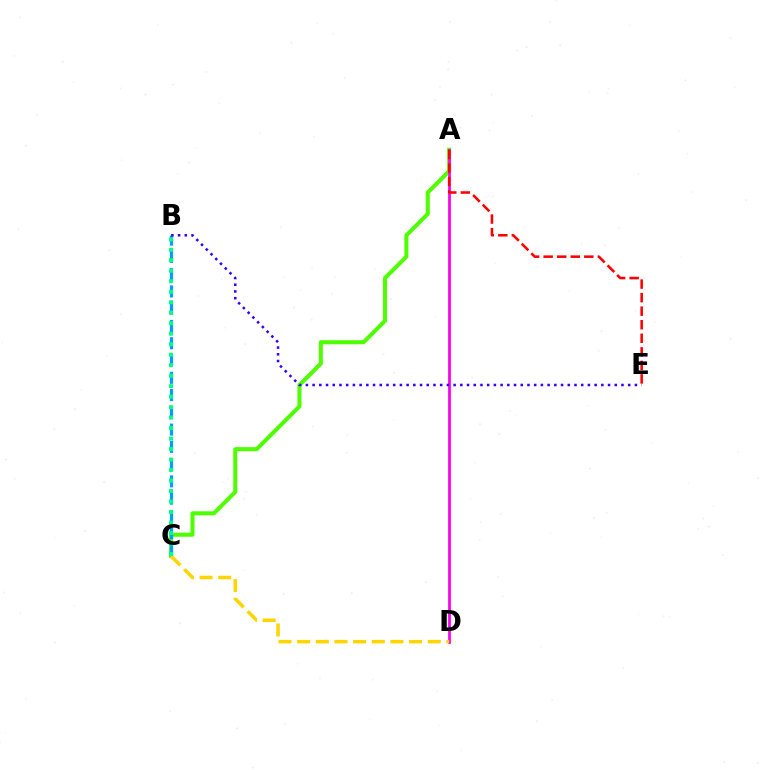{('A', 'C'): [{'color': '#4fff00', 'line_style': 'solid', 'thickness': 2.92}], ('A', 'D'): [{'color': '#ff00ed', 'line_style': 'solid', 'thickness': 1.99}], ('B', 'C'): [{'color': '#009eff', 'line_style': 'dashed', 'thickness': 2.35}, {'color': '#00ff86', 'line_style': 'dotted', 'thickness': 2.85}], ('C', 'D'): [{'color': '#ffd500', 'line_style': 'dashed', 'thickness': 2.53}], ('B', 'E'): [{'color': '#3700ff', 'line_style': 'dotted', 'thickness': 1.82}], ('A', 'E'): [{'color': '#ff0000', 'line_style': 'dashed', 'thickness': 1.84}]}